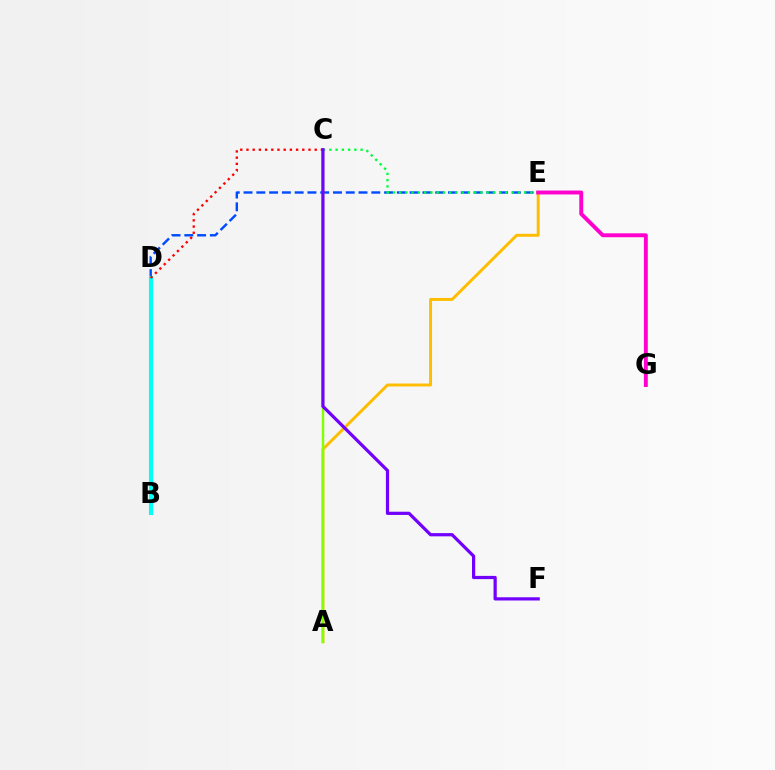{('D', 'E'): [{'color': '#004bff', 'line_style': 'dashed', 'thickness': 1.74}], ('C', 'E'): [{'color': '#00ff39', 'line_style': 'dotted', 'thickness': 1.7}], ('A', 'E'): [{'color': '#ffbd00', 'line_style': 'solid', 'thickness': 2.12}], ('E', 'G'): [{'color': '#ff00cf', 'line_style': 'solid', 'thickness': 2.82}], ('A', 'C'): [{'color': '#84ff00', 'line_style': 'solid', 'thickness': 1.76}], ('B', 'D'): [{'color': '#00fff6', 'line_style': 'solid', 'thickness': 2.98}], ('C', 'D'): [{'color': '#ff0000', 'line_style': 'dotted', 'thickness': 1.69}], ('C', 'F'): [{'color': '#7200ff', 'line_style': 'solid', 'thickness': 2.32}]}